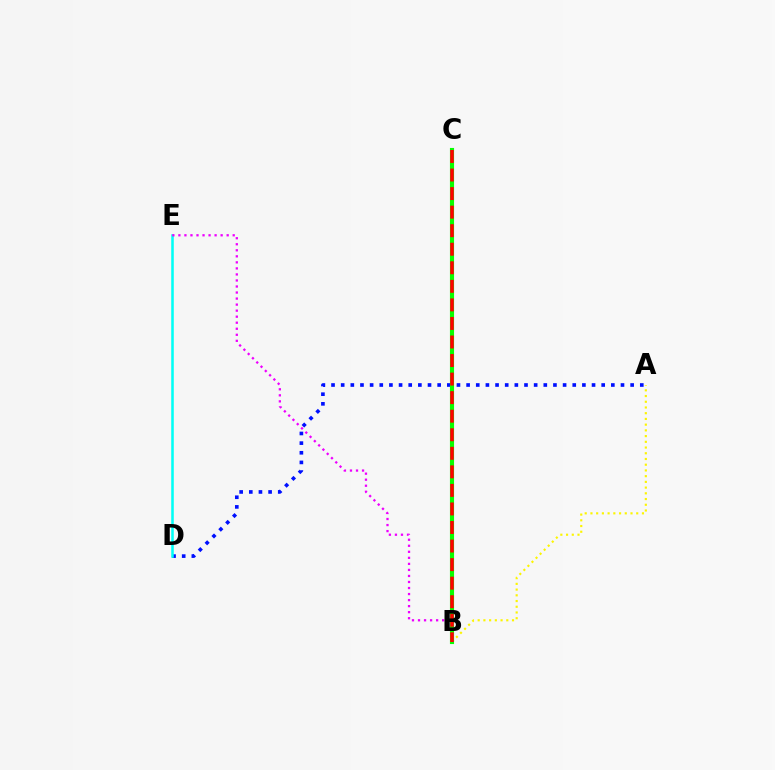{('A', 'D'): [{'color': '#0010ff', 'line_style': 'dotted', 'thickness': 2.62}], ('D', 'E'): [{'color': '#00fff6', 'line_style': 'solid', 'thickness': 1.83}], ('A', 'B'): [{'color': '#fcf500', 'line_style': 'dotted', 'thickness': 1.55}], ('B', 'C'): [{'color': '#08ff00', 'line_style': 'solid', 'thickness': 2.97}, {'color': '#ff0000', 'line_style': 'dashed', 'thickness': 2.52}], ('B', 'E'): [{'color': '#ee00ff', 'line_style': 'dotted', 'thickness': 1.64}]}